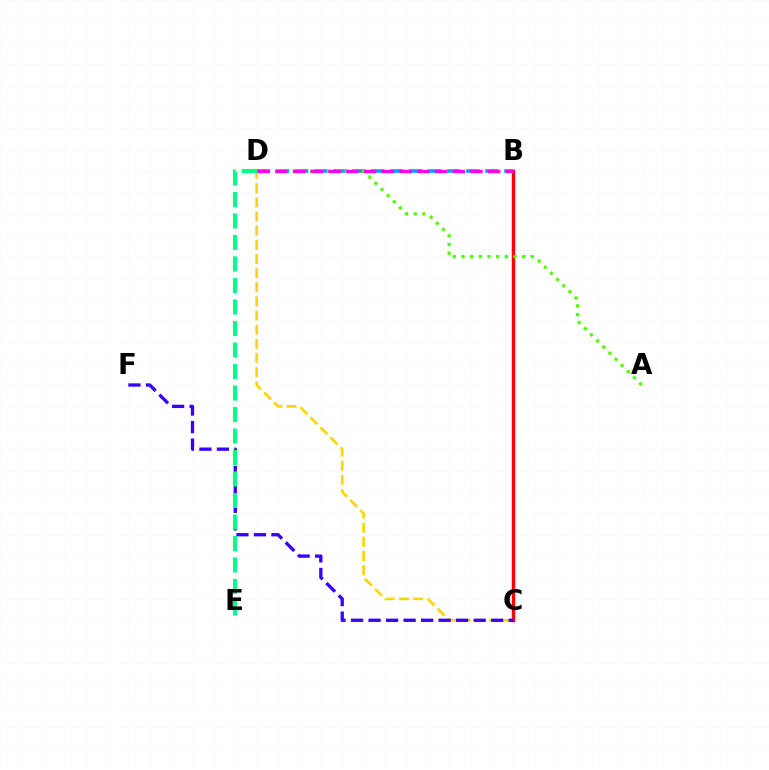{('B', 'D'): [{'color': '#009eff', 'line_style': 'dashed', 'thickness': 2.58}, {'color': '#ff00ed', 'line_style': 'dashed', 'thickness': 2.41}], ('C', 'D'): [{'color': '#ffd500', 'line_style': 'dashed', 'thickness': 1.92}], ('B', 'C'): [{'color': '#ff0000', 'line_style': 'solid', 'thickness': 2.48}], ('C', 'F'): [{'color': '#3700ff', 'line_style': 'dashed', 'thickness': 2.38}], ('A', 'D'): [{'color': '#4fff00', 'line_style': 'dotted', 'thickness': 2.36}], ('D', 'E'): [{'color': '#00ff86', 'line_style': 'dashed', 'thickness': 2.92}]}